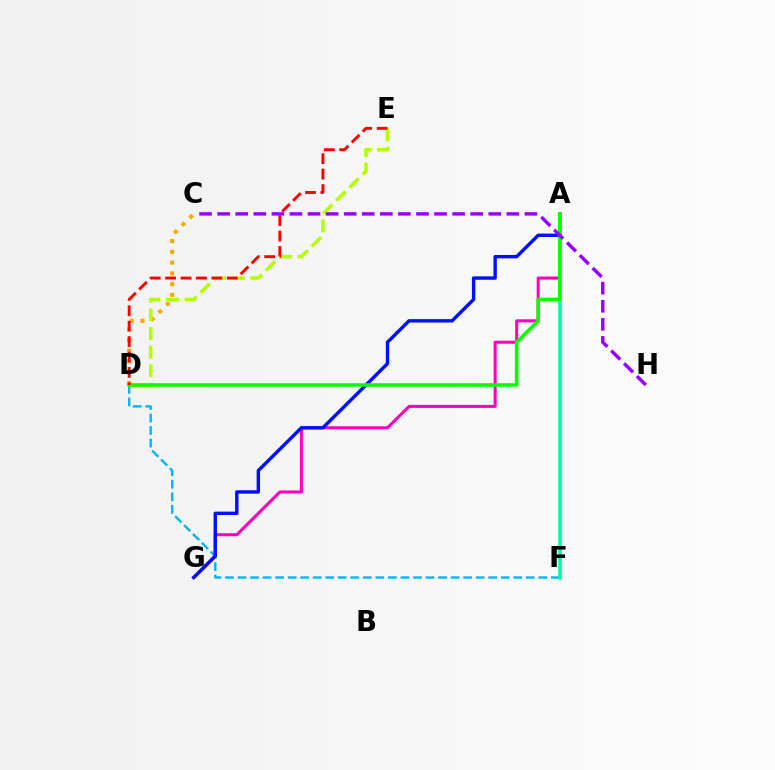{('C', 'D'): [{'color': '#ffa500', 'line_style': 'dotted', 'thickness': 2.93}], ('D', 'E'): [{'color': '#b3ff00', 'line_style': 'dashed', 'thickness': 2.53}, {'color': '#ff0000', 'line_style': 'dashed', 'thickness': 2.09}], ('D', 'F'): [{'color': '#00b5ff', 'line_style': 'dashed', 'thickness': 1.7}], ('A', 'G'): [{'color': '#ff00bd', 'line_style': 'solid', 'thickness': 2.19}, {'color': '#0010ff', 'line_style': 'solid', 'thickness': 2.45}], ('A', 'F'): [{'color': '#00ff9d', 'line_style': 'solid', 'thickness': 2.55}], ('A', 'D'): [{'color': '#08ff00', 'line_style': 'solid', 'thickness': 2.56}], ('C', 'H'): [{'color': '#9b00ff', 'line_style': 'dashed', 'thickness': 2.46}]}